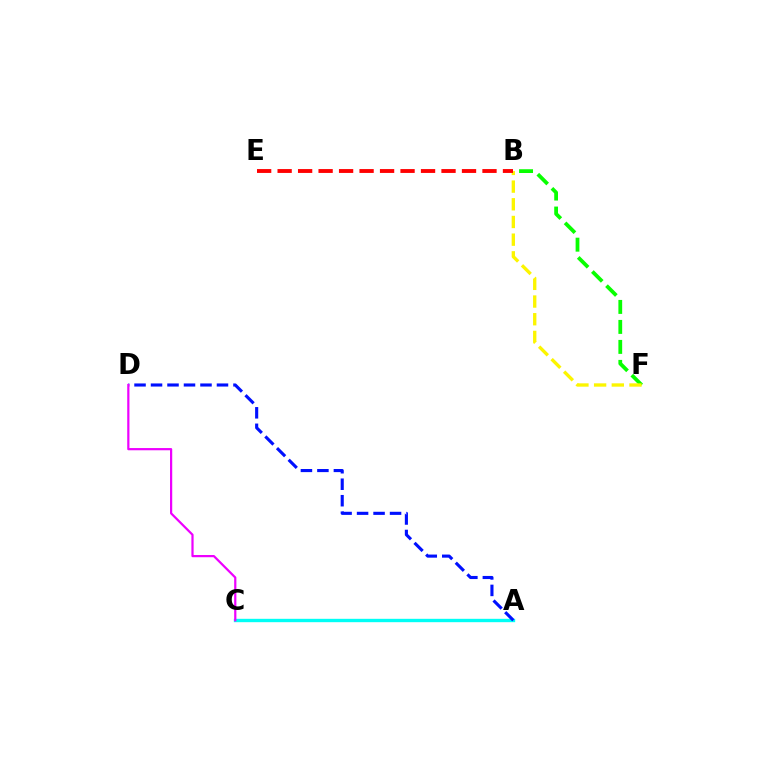{('B', 'F'): [{'color': '#08ff00', 'line_style': 'dashed', 'thickness': 2.72}, {'color': '#fcf500', 'line_style': 'dashed', 'thickness': 2.4}], ('A', 'C'): [{'color': '#00fff6', 'line_style': 'solid', 'thickness': 2.43}], ('A', 'D'): [{'color': '#0010ff', 'line_style': 'dashed', 'thickness': 2.24}], ('C', 'D'): [{'color': '#ee00ff', 'line_style': 'solid', 'thickness': 1.59}], ('B', 'E'): [{'color': '#ff0000', 'line_style': 'dashed', 'thickness': 2.78}]}